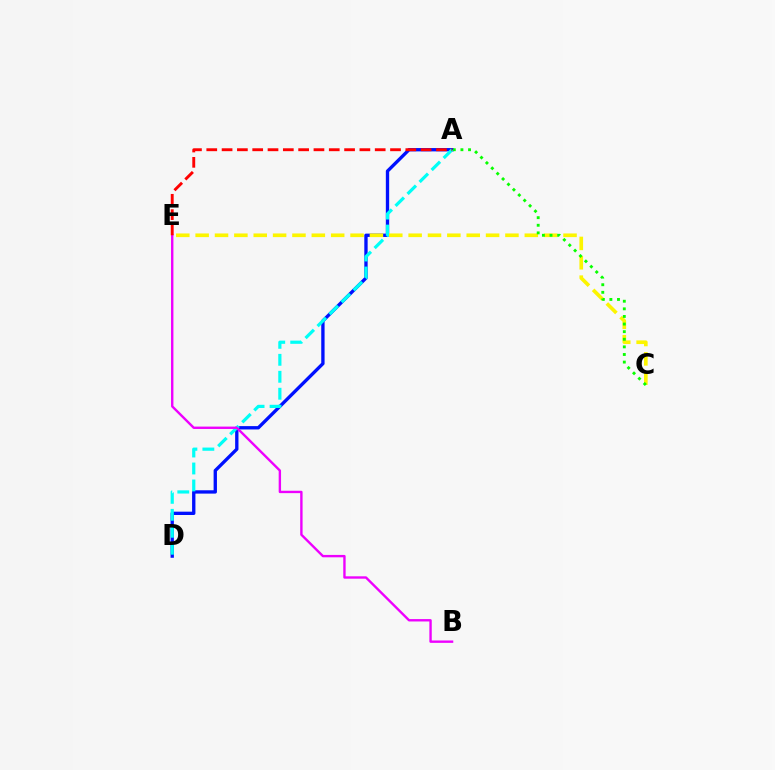{('A', 'D'): [{'color': '#0010ff', 'line_style': 'solid', 'thickness': 2.4}, {'color': '#00fff6', 'line_style': 'dashed', 'thickness': 2.3}], ('C', 'E'): [{'color': '#fcf500', 'line_style': 'dashed', 'thickness': 2.63}], ('B', 'E'): [{'color': '#ee00ff', 'line_style': 'solid', 'thickness': 1.71}], ('A', 'C'): [{'color': '#08ff00', 'line_style': 'dotted', 'thickness': 2.07}], ('A', 'E'): [{'color': '#ff0000', 'line_style': 'dashed', 'thickness': 2.08}]}